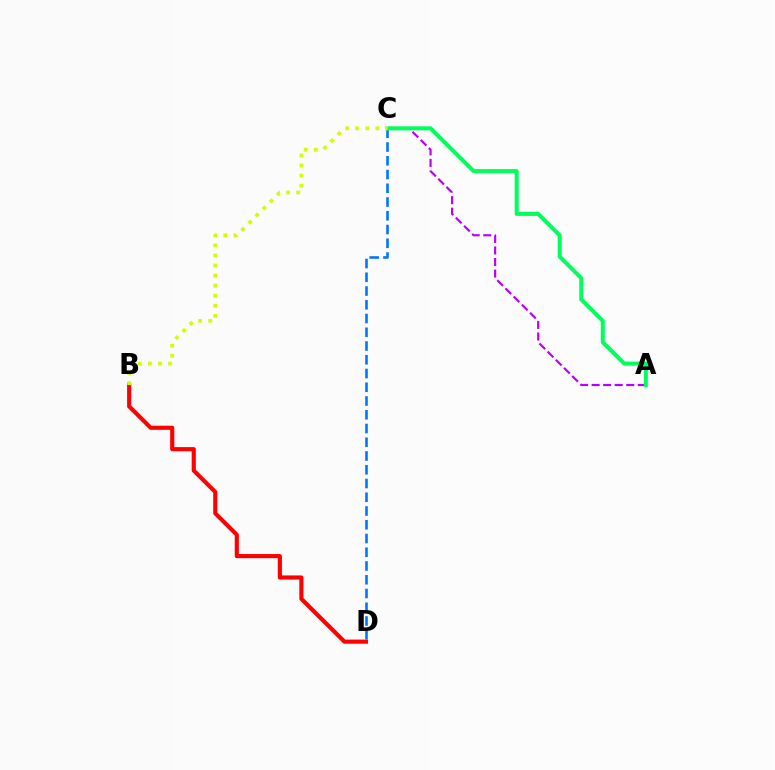{('A', 'C'): [{'color': '#b900ff', 'line_style': 'dashed', 'thickness': 1.57}, {'color': '#00ff5c', 'line_style': 'solid', 'thickness': 2.9}], ('B', 'D'): [{'color': '#ff0000', 'line_style': 'solid', 'thickness': 2.98}], ('C', 'D'): [{'color': '#0074ff', 'line_style': 'dashed', 'thickness': 1.87}], ('B', 'C'): [{'color': '#d1ff00', 'line_style': 'dotted', 'thickness': 2.73}]}